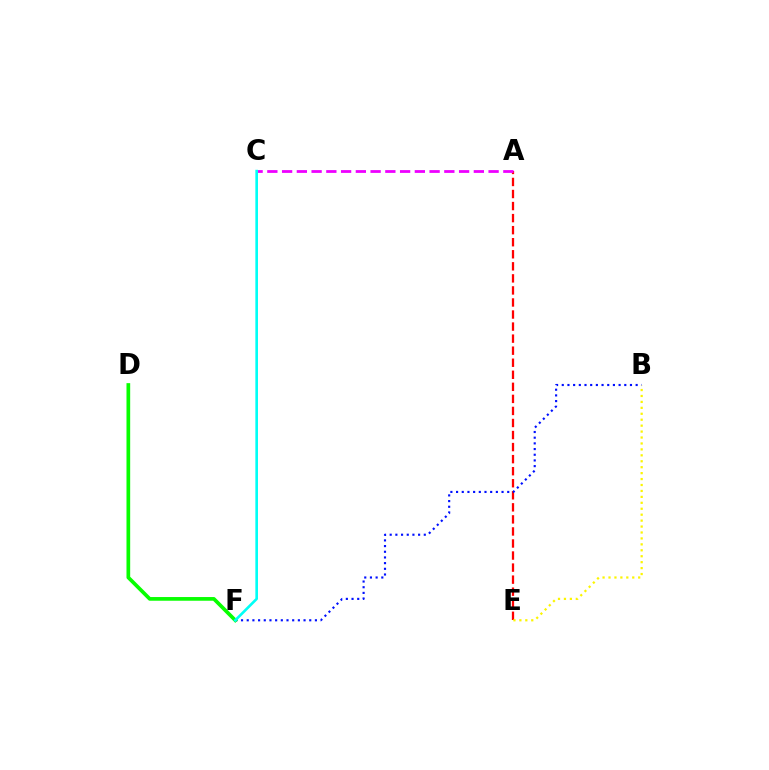{('A', 'E'): [{'color': '#ff0000', 'line_style': 'dashed', 'thickness': 1.64}], ('B', 'F'): [{'color': '#0010ff', 'line_style': 'dotted', 'thickness': 1.54}], ('D', 'F'): [{'color': '#08ff00', 'line_style': 'solid', 'thickness': 2.66}], ('A', 'C'): [{'color': '#ee00ff', 'line_style': 'dashed', 'thickness': 2.0}], ('C', 'F'): [{'color': '#00fff6', 'line_style': 'solid', 'thickness': 1.9}], ('B', 'E'): [{'color': '#fcf500', 'line_style': 'dotted', 'thickness': 1.61}]}